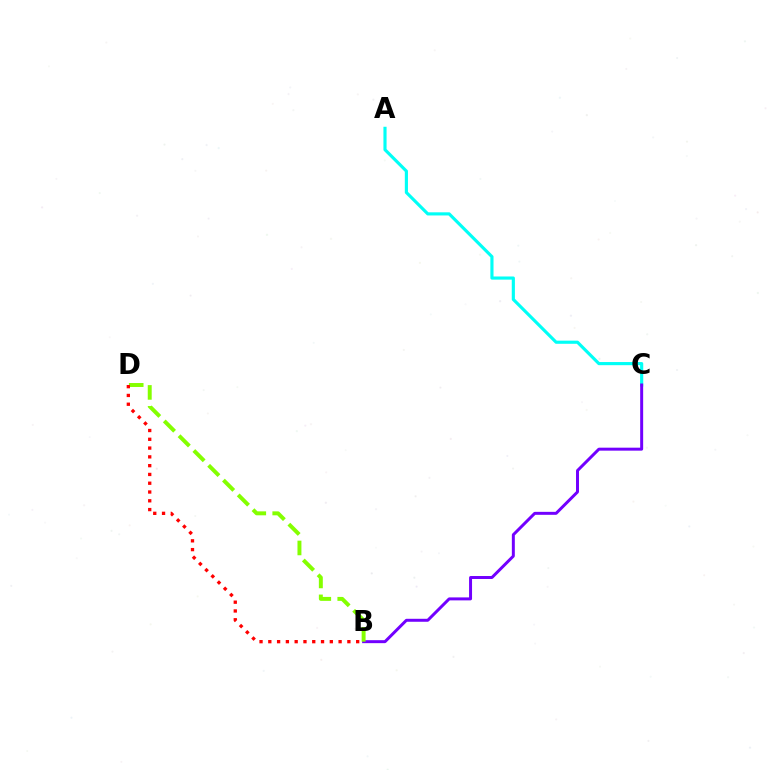{('A', 'C'): [{'color': '#00fff6', 'line_style': 'solid', 'thickness': 2.26}], ('B', 'C'): [{'color': '#7200ff', 'line_style': 'solid', 'thickness': 2.14}], ('B', 'D'): [{'color': '#84ff00', 'line_style': 'dashed', 'thickness': 2.84}, {'color': '#ff0000', 'line_style': 'dotted', 'thickness': 2.39}]}